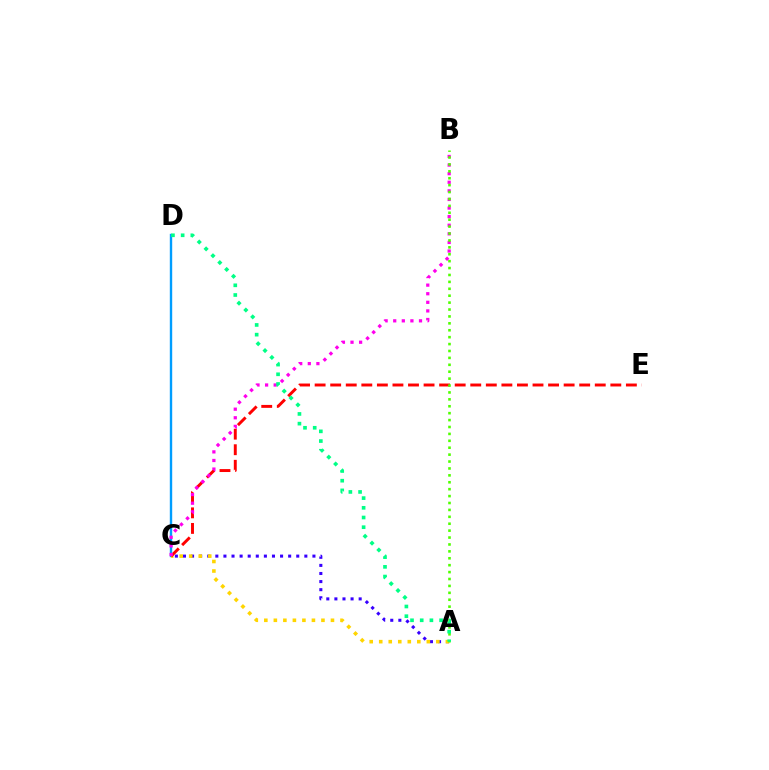{('C', 'D'): [{'color': '#009eff', 'line_style': 'solid', 'thickness': 1.72}], ('A', 'C'): [{'color': '#3700ff', 'line_style': 'dotted', 'thickness': 2.2}, {'color': '#ffd500', 'line_style': 'dotted', 'thickness': 2.59}], ('C', 'E'): [{'color': '#ff0000', 'line_style': 'dashed', 'thickness': 2.11}], ('B', 'C'): [{'color': '#ff00ed', 'line_style': 'dotted', 'thickness': 2.34}], ('A', 'B'): [{'color': '#4fff00', 'line_style': 'dotted', 'thickness': 1.88}], ('A', 'D'): [{'color': '#00ff86', 'line_style': 'dotted', 'thickness': 2.64}]}